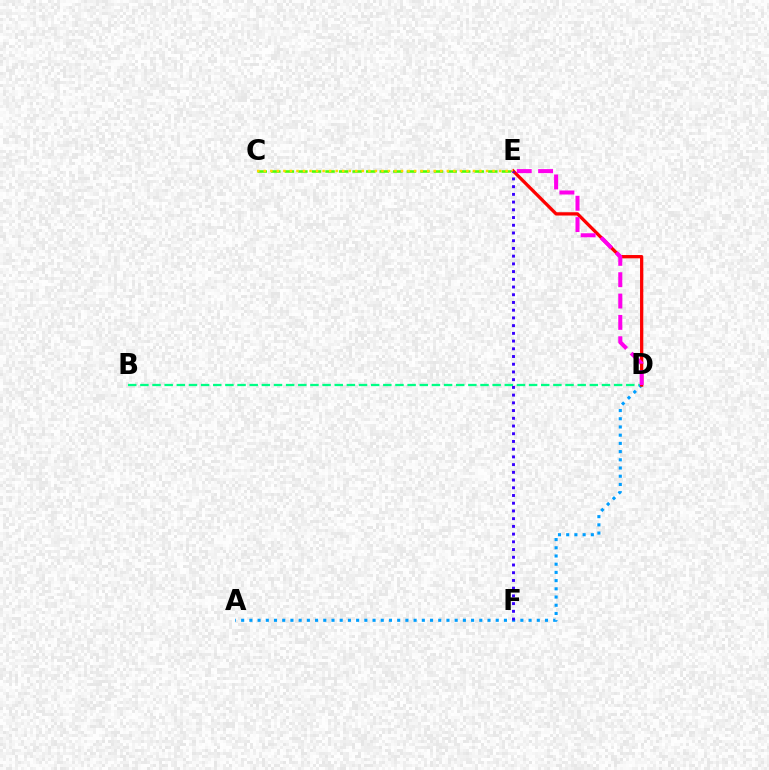{('C', 'E'): [{'color': '#4fff00', 'line_style': 'dashed', 'thickness': 1.84}, {'color': '#ffd500', 'line_style': 'dotted', 'thickness': 1.78}], ('B', 'D'): [{'color': '#00ff86', 'line_style': 'dashed', 'thickness': 1.65}], ('A', 'D'): [{'color': '#009eff', 'line_style': 'dotted', 'thickness': 2.23}], ('D', 'E'): [{'color': '#ff0000', 'line_style': 'solid', 'thickness': 2.36}, {'color': '#ff00ed', 'line_style': 'dashed', 'thickness': 2.9}], ('E', 'F'): [{'color': '#3700ff', 'line_style': 'dotted', 'thickness': 2.1}]}